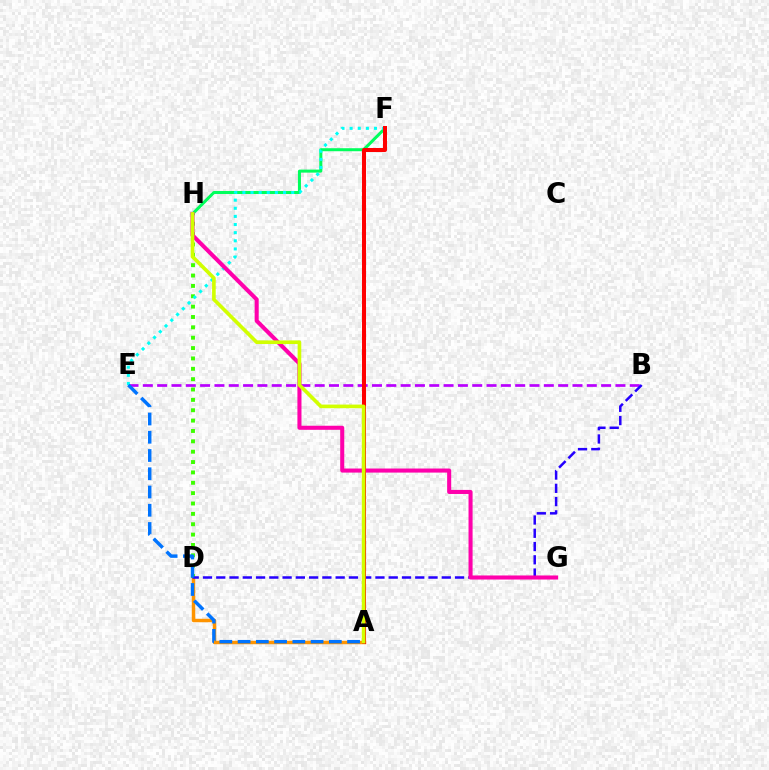{('B', 'E'): [{'color': '#b900ff', 'line_style': 'dashed', 'thickness': 1.95}], ('A', 'D'): [{'color': '#ff9400', 'line_style': 'solid', 'thickness': 2.48}], ('F', 'H'): [{'color': '#00ff5c', 'line_style': 'solid', 'thickness': 2.17}], ('D', 'H'): [{'color': '#3dff00', 'line_style': 'dotted', 'thickness': 2.82}], ('B', 'D'): [{'color': '#2500ff', 'line_style': 'dashed', 'thickness': 1.8}], ('E', 'F'): [{'color': '#00fff6', 'line_style': 'dotted', 'thickness': 2.21}], ('A', 'E'): [{'color': '#0074ff', 'line_style': 'dashed', 'thickness': 2.48}], ('G', 'H'): [{'color': '#ff00ac', 'line_style': 'solid', 'thickness': 2.92}], ('A', 'F'): [{'color': '#ff0000', 'line_style': 'solid', 'thickness': 2.9}], ('A', 'H'): [{'color': '#d1ff00', 'line_style': 'solid', 'thickness': 2.61}]}